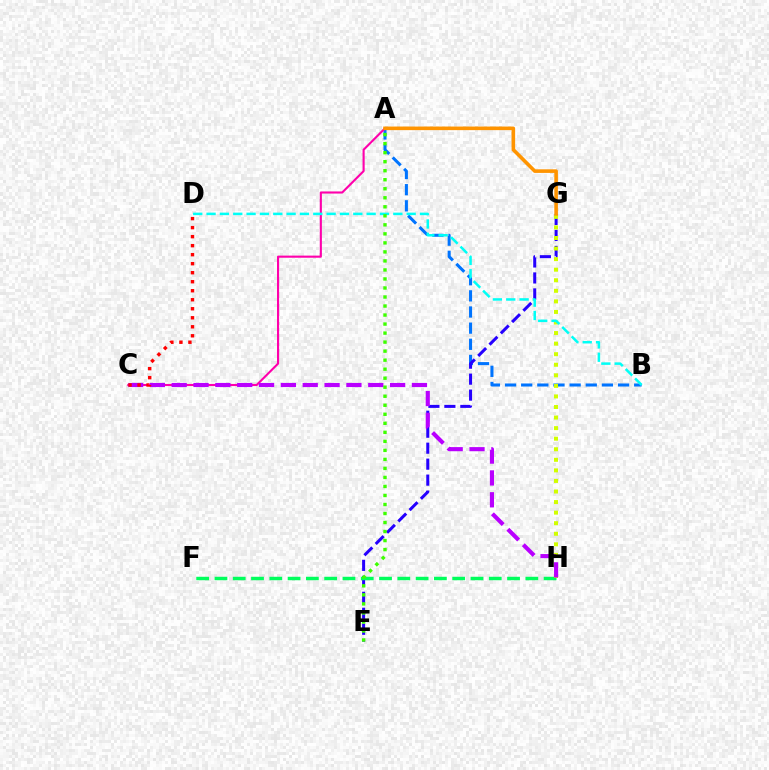{('A', 'B'): [{'color': '#0074ff', 'line_style': 'dashed', 'thickness': 2.19}], ('E', 'G'): [{'color': '#2500ff', 'line_style': 'dashed', 'thickness': 2.17}], ('A', 'C'): [{'color': '#ff00ac', 'line_style': 'solid', 'thickness': 1.52}], ('F', 'H'): [{'color': '#00ff5c', 'line_style': 'dashed', 'thickness': 2.48}], ('G', 'H'): [{'color': '#d1ff00', 'line_style': 'dotted', 'thickness': 2.87}], ('B', 'D'): [{'color': '#00fff6', 'line_style': 'dashed', 'thickness': 1.81}], ('A', 'G'): [{'color': '#ff9400', 'line_style': 'solid', 'thickness': 2.59}], ('C', 'H'): [{'color': '#b900ff', 'line_style': 'dashed', 'thickness': 2.97}], ('A', 'E'): [{'color': '#3dff00', 'line_style': 'dotted', 'thickness': 2.45}], ('C', 'D'): [{'color': '#ff0000', 'line_style': 'dotted', 'thickness': 2.45}]}